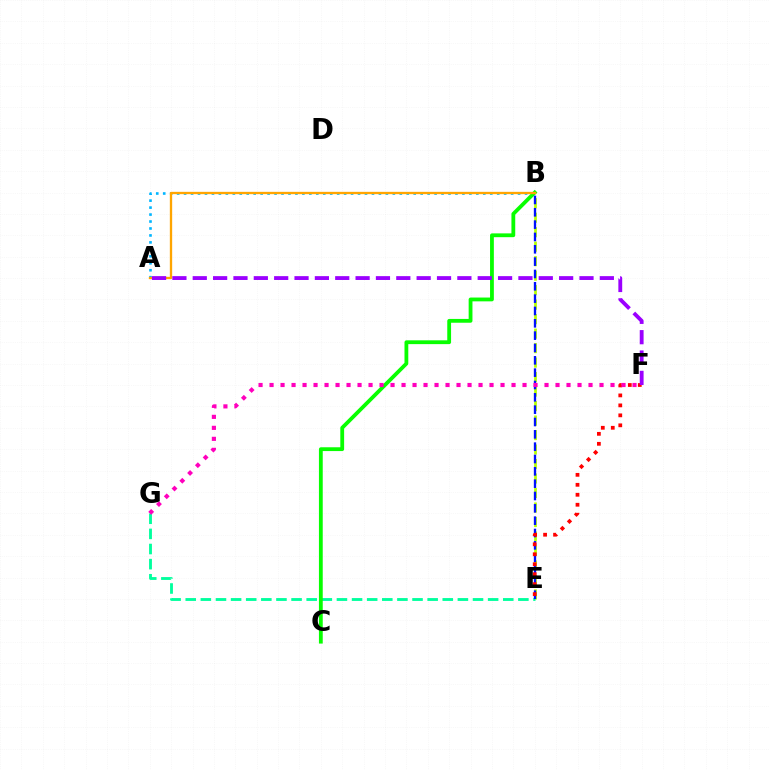{('A', 'B'): [{'color': '#00b5ff', 'line_style': 'dotted', 'thickness': 1.89}, {'color': '#ffa500', 'line_style': 'solid', 'thickness': 1.68}], ('B', 'E'): [{'color': '#b3ff00', 'line_style': 'dashed', 'thickness': 1.97}, {'color': '#0010ff', 'line_style': 'dashed', 'thickness': 1.68}], ('E', 'G'): [{'color': '#00ff9d', 'line_style': 'dashed', 'thickness': 2.05}], ('B', 'C'): [{'color': '#08ff00', 'line_style': 'solid', 'thickness': 2.74}], ('E', 'F'): [{'color': '#ff0000', 'line_style': 'dotted', 'thickness': 2.71}], ('A', 'F'): [{'color': '#9b00ff', 'line_style': 'dashed', 'thickness': 2.77}], ('F', 'G'): [{'color': '#ff00bd', 'line_style': 'dotted', 'thickness': 2.99}]}